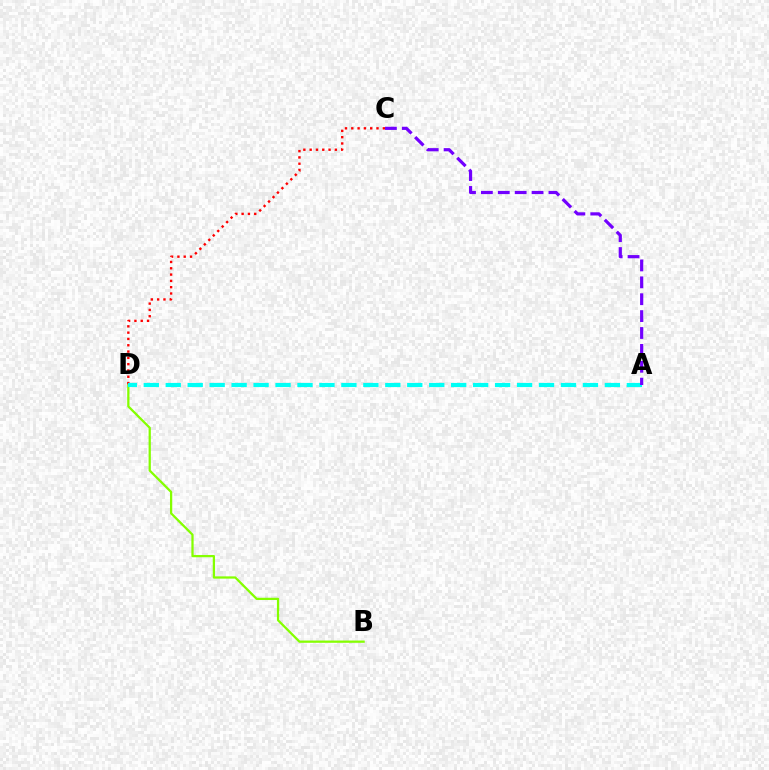{('B', 'D'): [{'color': '#84ff00', 'line_style': 'solid', 'thickness': 1.63}], ('C', 'D'): [{'color': '#ff0000', 'line_style': 'dotted', 'thickness': 1.71}], ('A', 'D'): [{'color': '#00fff6', 'line_style': 'dashed', 'thickness': 2.98}], ('A', 'C'): [{'color': '#7200ff', 'line_style': 'dashed', 'thickness': 2.29}]}